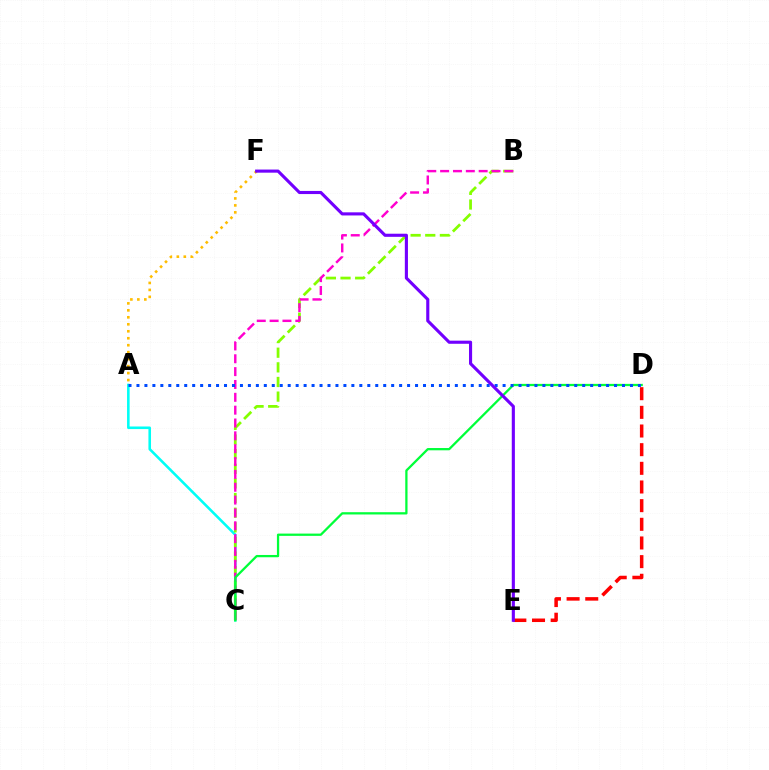{('A', 'C'): [{'color': '#00fff6', 'line_style': 'solid', 'thickness': 1.86}], ('D', 'E'): [{'color': '#ff0000', 'line_style': 'dashed', 'thickness': 2.53}], ('B', 'C'): [{'color': '#84ff00', 'line_style': 'dashed', 'thickness': 1.99}, {'color': '#ff00cf', 'line_style': 'dashed', 'thickness': 1.75}], ('C', 'D'): [{'color': '#00ff39', 'line_style': 'solid', 'thickness': 1.64}], ('A', 'D'): [{'color': '#004bff', 'line_style': 'dotted', 'thickness': 2.16}], ('A', 'F'): [{'color': '#ffbd00', 'line_style': 'dotted', 'thickness': 1.89}], ('E', 'F'): [{'color': '#7200ff', 'line_style': 'solid', 'thickness': 2.24}]}